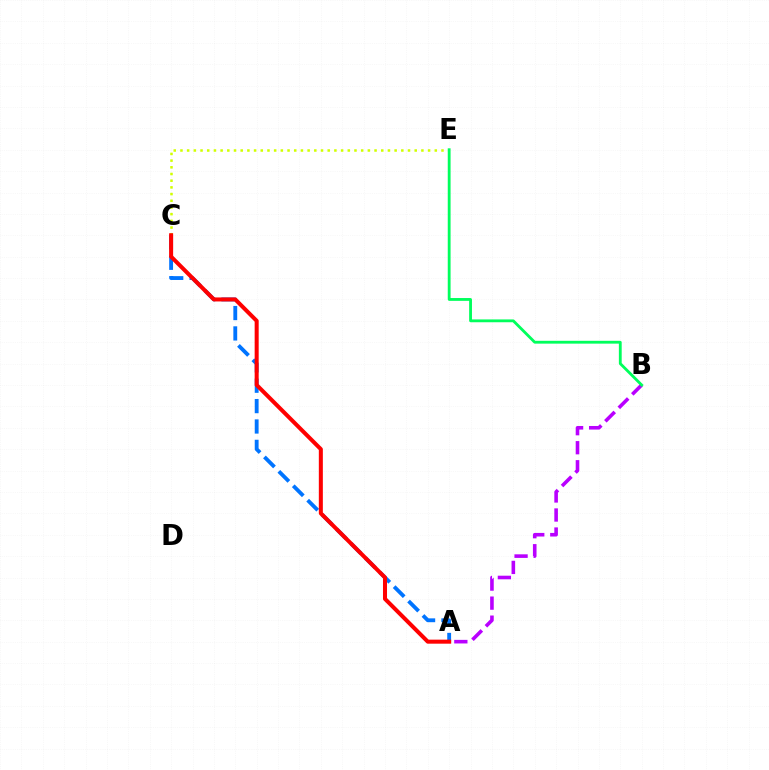{('A', 'C'): [{'color': '#0074ff', 'line_style': 'dashed', 'thickness': 2.77}, {'color': '#ff0000', 'line_style': 'solid', 'thickness': 2.9}], ('C', 'E'): [{'color': '#d1ff00', 'line_style': 'dotted', 'thickness': 1.82}], ('A', 'B'): [{'color': '#b900ff', 'line_style': 'dashed', 'thickness': 2.59}], ('B', 'E'): [{'color': '#00ff5c', 'line_style': 'solid', 'thickness': 2.03}]}